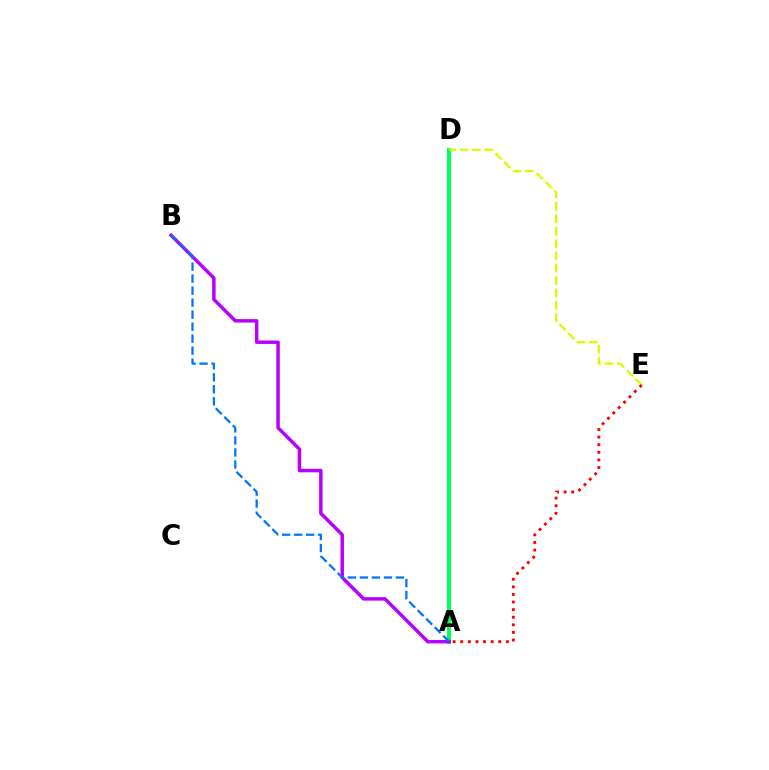{('A', 'D'): [{'color': '#00ff5c', 'line_style': 'solid', 'thickness': 2.93}], ('A', 'B'): [{'color': '#b900ff', 'line_style': 'solid', 'thickness': 2.5}, {'color': '#0074ff', 'line_style': 'dashed', 'thickness': 1.63}], ('D', 'E'): [{'color': '#d1ff00', 'line_style': 'dashed', 'thickness': 1.68}], ('A', 'E'): [{'color': '#ff0000', 'line_style': 'dotted', 'thickness': 2.07}]}